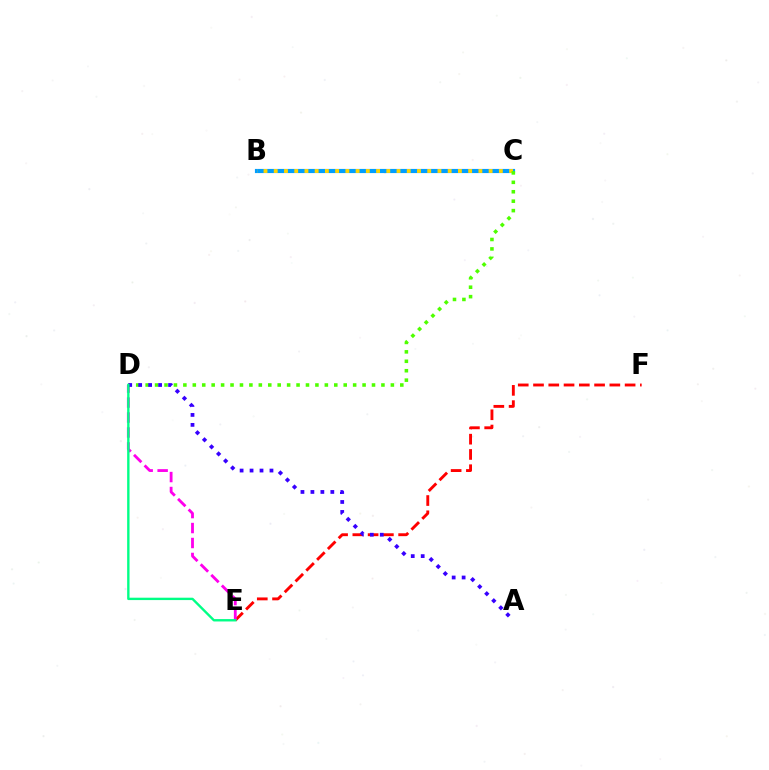{('B', 'C'): [{'color': '#009eff', 'line_style': 'solid', 'thickness': 2.99}, {'color': '#ffd500', 'line_style': 'dotted', 'thickness': 2.78}], ('E', 'F'): [{'color': '#ff0000', 'line_style': 'dashed', 'thickness': 2.07}], ('D', 'E'): [{'color': '#ff00ed', 'line_style': 'dashed', 'thickness': 2.03}, {'color': '#00ff86', 'line_style': 'solid', 'thickness': 1.71}], ('C', 'D'): [{'color': '#4fff00', 'line_style': 'dotted', 'thickness': 2.56}], ('A', 'D'): [{'color': '#3700ff', 'line_style': 'dotted', 'thickness': 2.71}]}